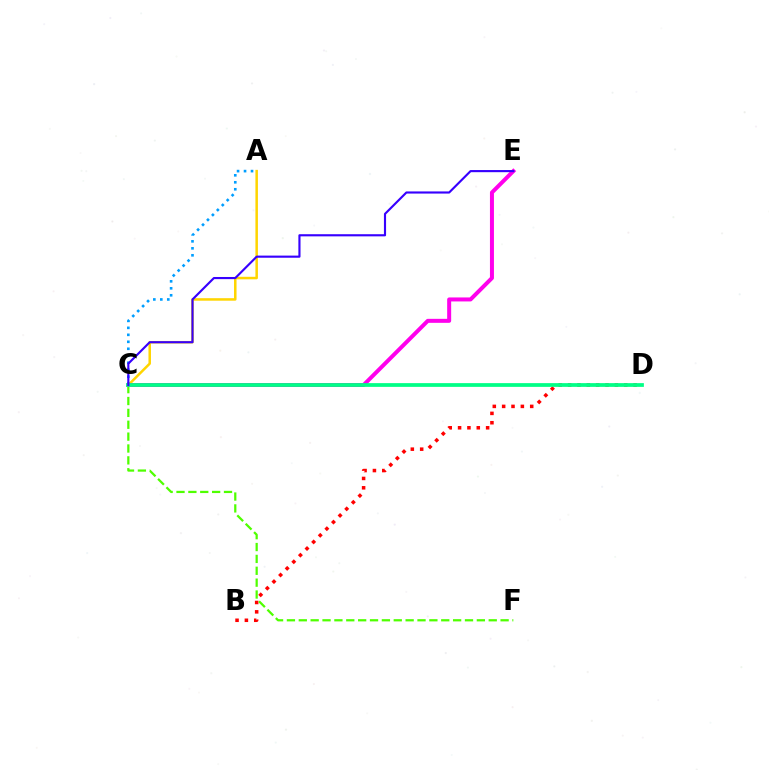{('B', 'D'): [{'color': '#ff0000', 'line_style': 'dotted', 'thickness': 2.54}], ('A', 'C'): [{'color': '#ffd500', 'line_style': 'solid', 'thickness': 1.81}, {'color': '#009eff', 'line_style': 'dotted', 'thickness': 1.9}], ('C', 'F'): [{'color': '#4fff00', 'line_style': 'dashed', 'thickness': 1.61}], ('C', 'E'): [{'color': '#ff00ed', 'line_style': 'solid', 'thickness': 2.88}, {'color': '#3700ff', 'line_style': 'solid', 'thickness': 1.54}], ('C', 'D'): [{'color': '#00ff86', 'line_style': 'solid', 'thickness': 2.69}]}